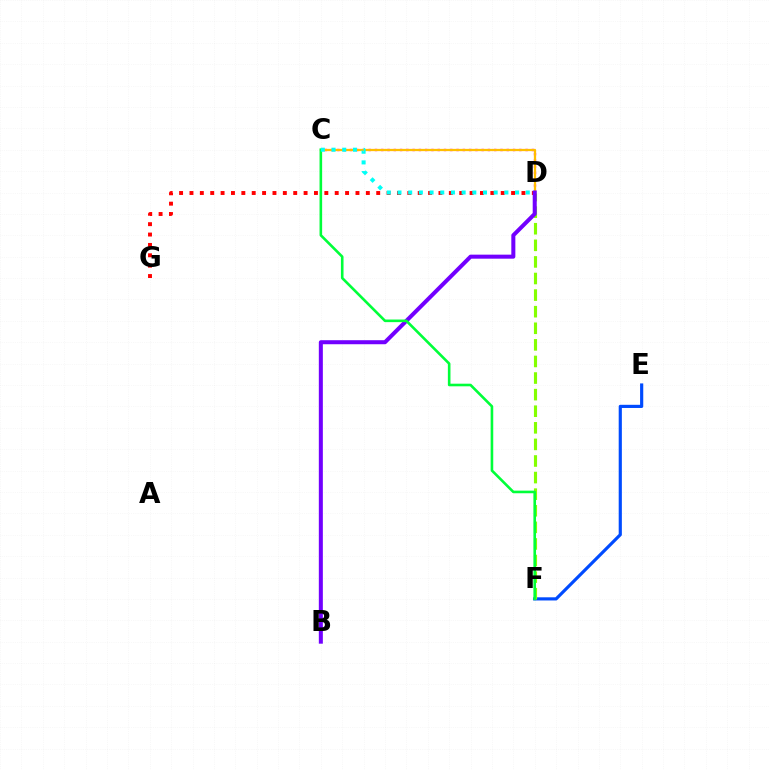{('E', 'F'): [{'color': '#004bff', 'line_style': 'solid', 'thickness': 2.28}], ('C', 'D'): [{'color': '#ff00cf', 'line_style': 'dotted', 'thickness': 1.71}, {'color': '#ffbd00', 'line_style': 'solid', 'thickness': 1.63}, {'color': '#00fff6', 'line_style': 'dotted', 'thickness': 2.9}], ('D', 'F'): [{'color': '#84ff00', 'line_style': 'dashed', 'thickness': 2.25}], ('D', 'G'): [{'color': '#ff0000', 'line_style': 'dotted', 'thickness': 2.82}], ('B', 'D'): [{'color': '#7200ff', 'line_style': 'solid', 'thickness': 2.9}], ('C', 'F'): [{'color': '#00ff39', 'line_style': 'solid', 'thickness': 1.88}]}